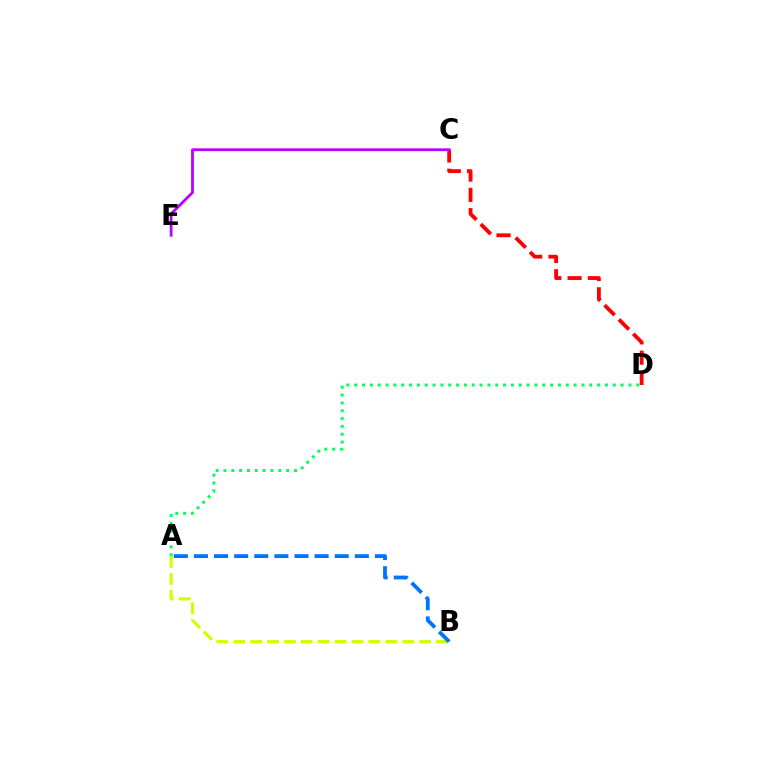{('A', 'B'): [{'color': '#d1ff00', 'line_style': 'dashed', 'thickness': 2.3}, {'color': '#0074ff', 'line_style': 'dashed', 'thickness': 2.73}], ('A', 'D'): [{'color': '#00ff5c', 'line_style': 'dotted', 'thickness': 2.13}], ('C', 'D'): [{'color': '#ff0000', 'line_style': 'dashed', 'thickness': 2.75}], ('C', 'E'): [{'color': '#b900ff', 'line_style': 'solid', 'thickness': 2.01}]}